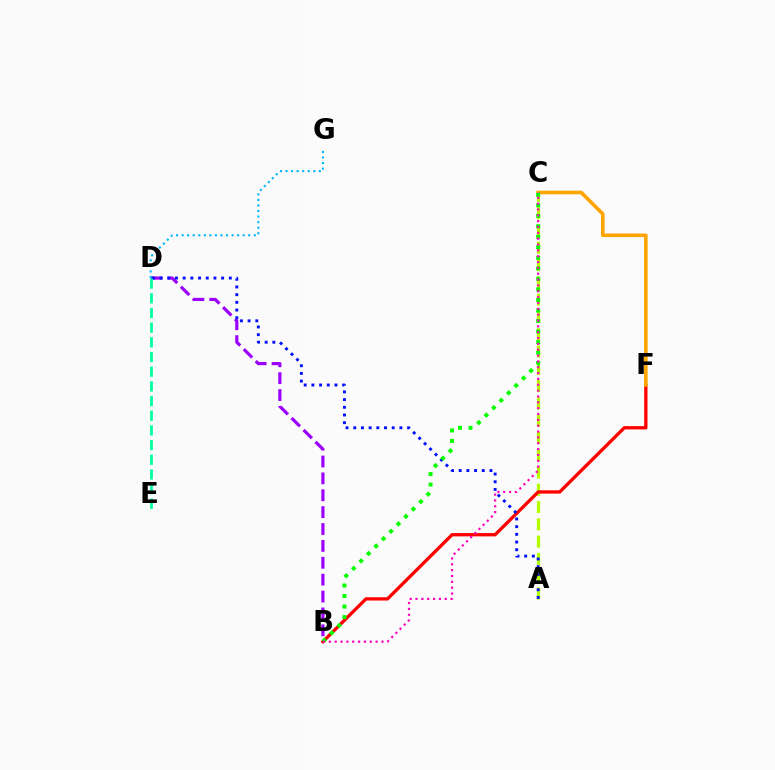{('A', 'C'): [{'color': '#b3ff00', 'line_style': 'dashed', 'thickness': 2.35}], ('B', 'D'): [{'color': '#9b00ff', 'line_style': 'dashed', 'thickness': 2.29}], ('D', 'G'): [{'color': '#00b5ff', 'line_style': 'dotted', 'thickness': 1.51}], ('B', 'F'): [{'color': '#ff0000', 'line_style': 'solid', 'thickness': 2.37}], ('A', 'D'): [{'color': '#0010ff', 'line_style': 'dotted', 'thickness': 2.09}], ('C', 'F'): [{'color': '#ffa500', 'line_style': 'solid', 'thickness': 2.6}], ('B', 'C'): [{'color': '#08ff00', 'line_style': 'dotted', 'thickness': 2.86}, {'color': '#ff00bd', 'line_style': 'dotted', 'thickness': 1.59}], ('D', 'E'): [{'color': '#00ff9d', 'line_style': 'dashed', 'thickness': 1.99}]}